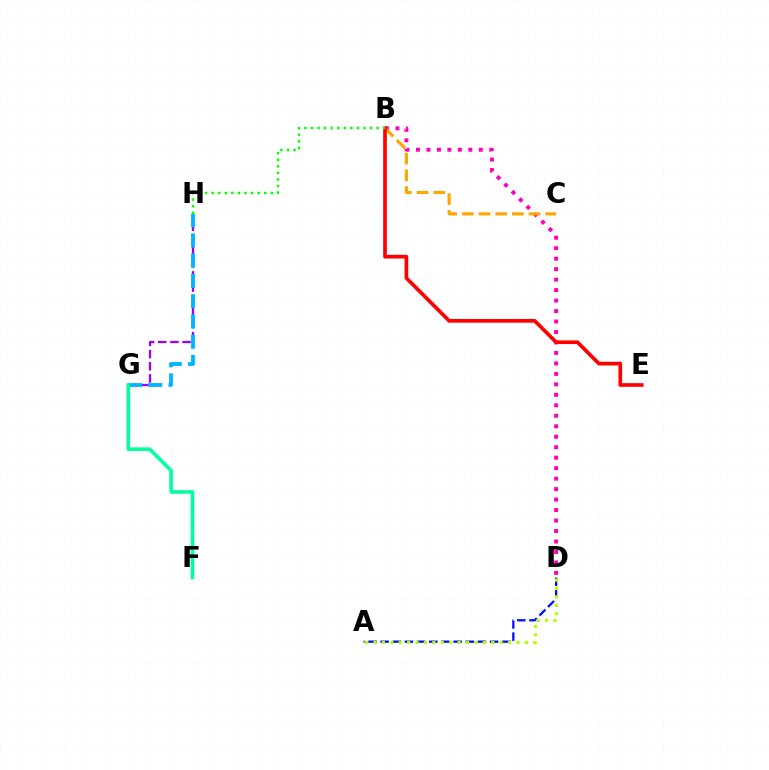{('A', 'D'): [{'color': '#0010ff', 'line_style': 'dashed', 'thickness': 1.65}, {'color': '#b3ff00', 'line_style': 'dotted', 'thickness': 2.29}], ('G', 'H'): [{'color': '#9b00ff', 'line_style': 'dashed', 'thickness': 1.65}, {'color': '#00b5ff', 'line_style': 'dashed', 'thickness': 2.75}], ('B', 'D'): [{'color': '#ff00bd', 'line_style': 'dotted', 'thickness': 2.85}], ('F', 'G'): [{'color': '#00ff9d', 'line_style': 'solid', 'thickness': 2.59}], ('B', 'C'): [{'color': '#ffa500', 'line_style': 'dashed', 'thickness': 2.26}], ('B', 'E'): [{'color': '#ff0000', 'line_style': 'solid', 'thickness': 2.66}], ('B', 'H'): [{'color': '#08ff00', 'line_style': 'dotted', 'thickness': 1.79}]}